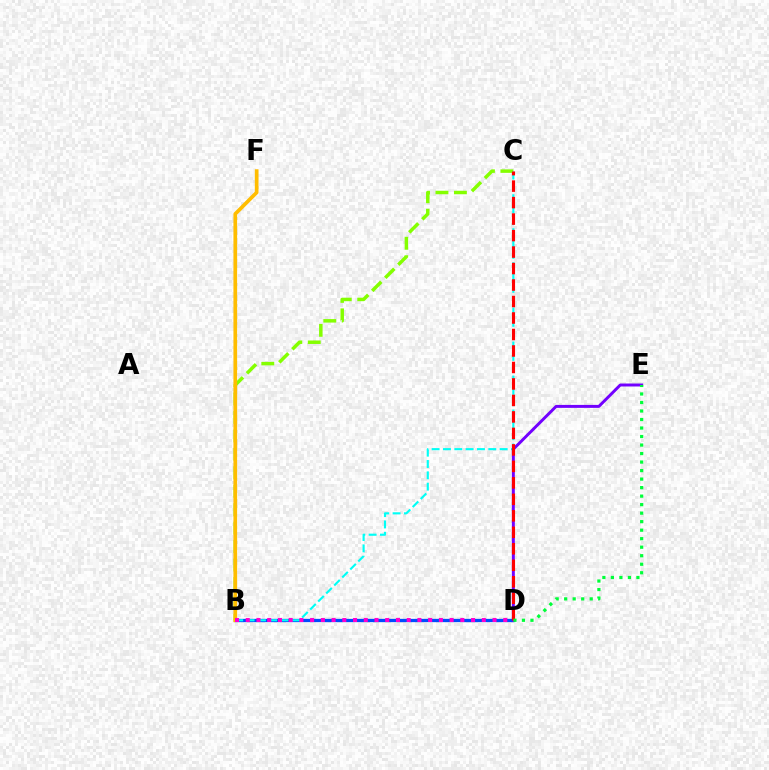{('B', 'D'): [{'color': '#004bff', 'line_style': 'solid', 'thickness': 2.36}, {'color': '#ff00cf', 'line_style': 'dotted', 'thickness': 2.92}], ('B', 'C'): [{'color': '#84ff00', 'line_style': 'dashed', 'thickness': 2.51}, {'color': '#00fff6', 'line_style': 'dashed', 'thickness': 1.54}], ('B', 'F'): [{'color': '#ffbd00', 'line_style': 'solid', 'thickness': 2.66}], ('D', 'E'): [{'color': '#7200ff', 'line_style': 'solid', 'thickness': 2.13}, {'color': '#00ff39', 'line_style': 'dotted', 'thickness': 2.31}], ('C', 'D'): [{'color': '#ff0000', 'line_style': 'dashed', 'thickness': 2.24}]}